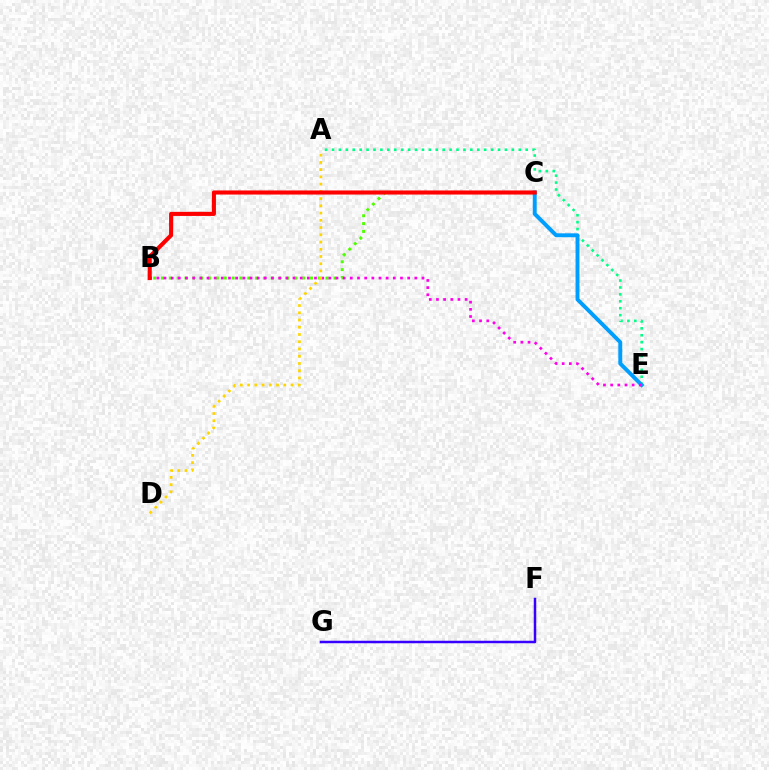{('A', 'E'): [{'color': '#00ff86', 'line_style': 'dotted', 'thickness': 1.88}], ('C', 'E'): [{'color': '#009eff', 'line_style': 'solid', 'thickness': 2.82}], ('B', 'C'): [{'color': '#4fff00', 'line_style': 'dotted', 'thickness': 2.13}, {'color': '#ff0000', 'line_style': 'solid', 'thickness': 2.94}], ('B', 'E'): [{'color': '#ff00ed', 'line_style': 'dotted', 'thickness': 1.95}], ('A', 'D'): [{'color': '#ffd500', 'line_style': 'dotted', 'thickness': 1.97}], ('F', 'G'): [{'color': '#3700ff', 'line_style': 'solid', 'thickness': 1.79}]}